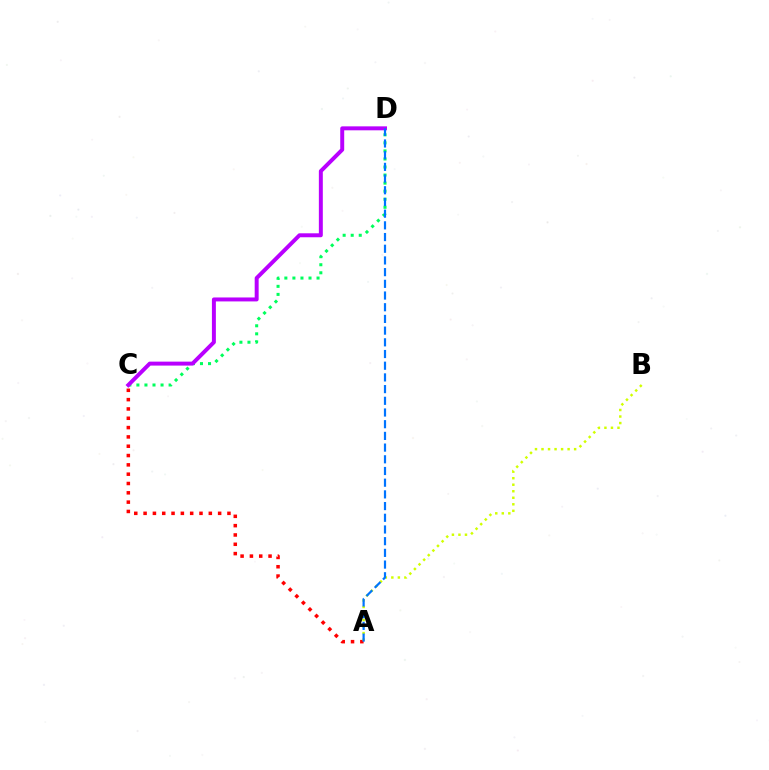{('C', 'D'): [{'color': '#00ff5c', 'line_style': 'dotted', 'thickness': 2.19}, {'color': '#b900ff', 'line_style': 'solid', 'thickness': 2.85}], ('A', 'C'): [{'color': '#ff0000', 'line_style': 'dotted', 'thickness': 2.53}], ('A', 'B'): [{'color': '#d1ff00', 'line_style': 'dotted', 'thickness': 1.77}], ('A', 'D'): [{'color': '#0074ff', 'line_style': 'dashed', 'thickness': 1.59}]}